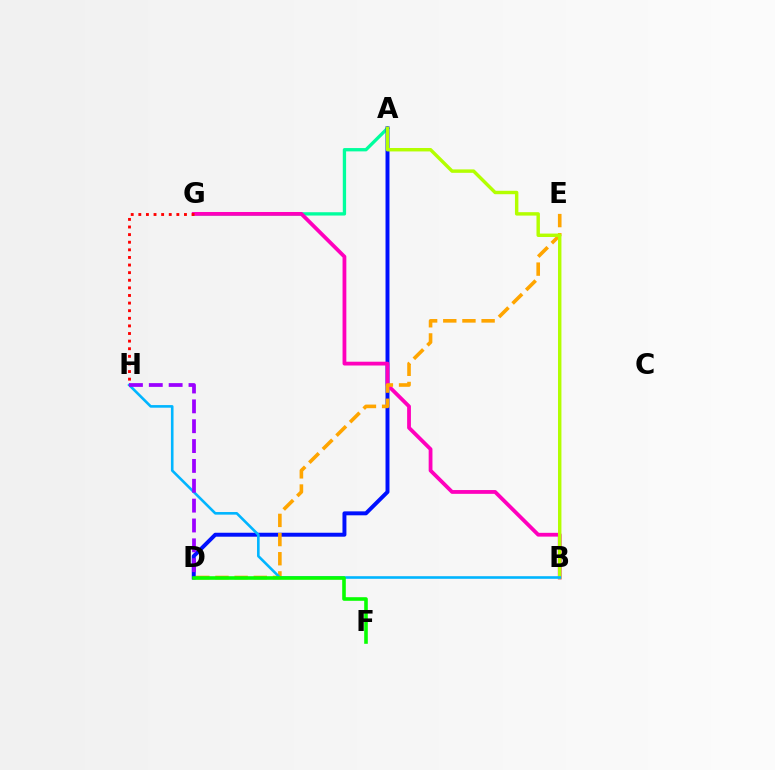{('A', 'G'): [{'color': '#00ff9d', 'line_style': 'solid', 'thickness': 2.39}], ('A', 'D'): [{'color': '#0010ff', 'line_style': 'solid', 'thickness': 2.84}], ('B', 'G'): [{'color': '#ff00bd', 'line_style': 'solid', 'thickness': 2.73}], ('D', 'E'): [{'color': '#ffa500', 'line_style': 'dashed', 'thickness': 2.6}], ('A', 'B'): [{'color': '#b3ff00', 'line_style': 'solid', 'thickness': 2.46}], ('B', 'H'): [{'color': '#00b5ff', 'line_style': 'solid', 'thickness': 1.88}], ('D', 'F'): [{'color': '#08ff00', 'line_style': 'solid', 'thickness': 2.59}], ('G', 'H'): [{'color': '#ff0000', 'line_style': 'dotted', 'thickness': 2.07}], ('D', 'H'): [{'color': '#9b00ff', 'line_style': 'dashed', 'thickness': 2.7}]}